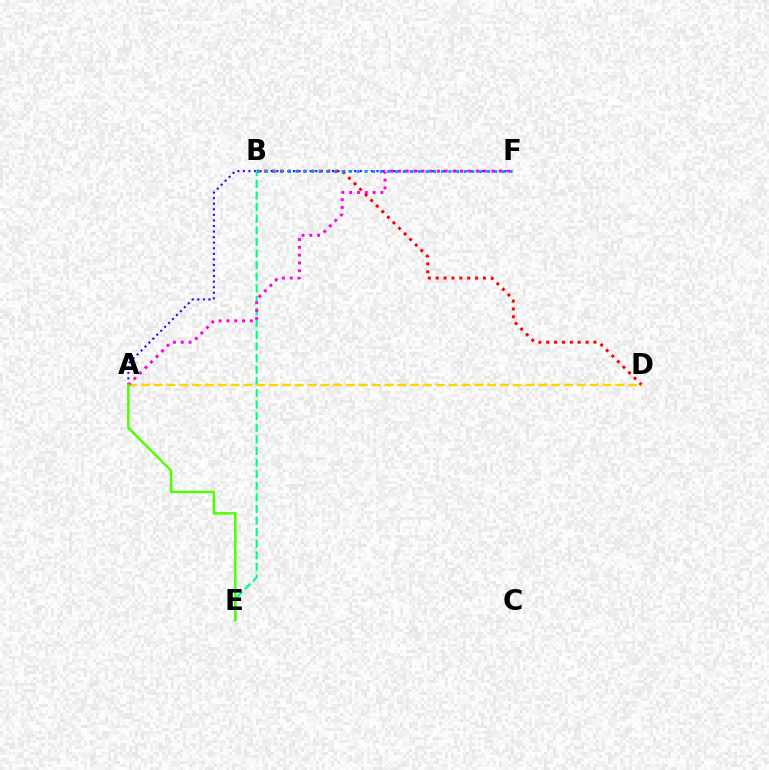{('A', 'F'): [{'color': '#3700ff', 'line_style': 'dotted', 'thickness': 1.51}, {'color': '#ff00ed', 'line_style': 'dotted', 'thickness': 2.12}], ('B', 'D'): [{'color': '#ff0000', 'line_style': 'dotted', 'thickness': 2.14}], ('B', 'E'): [{'color': '#00ff86', 'line_style': 'dashed', 'thickness': 1.58}], ('A', 'D'): [{'color': '#ffd500', 'line_style': 'dashed', 'thickness': 1.74}], ('B', 'F'): [{'color': '#009eff', 'line_style': 'dotted', 'thickness': 2.08}], ('A', 'E'): [{'color': '#4fff00', 'line_style': 'solid', 'thickness': 1.78}]}